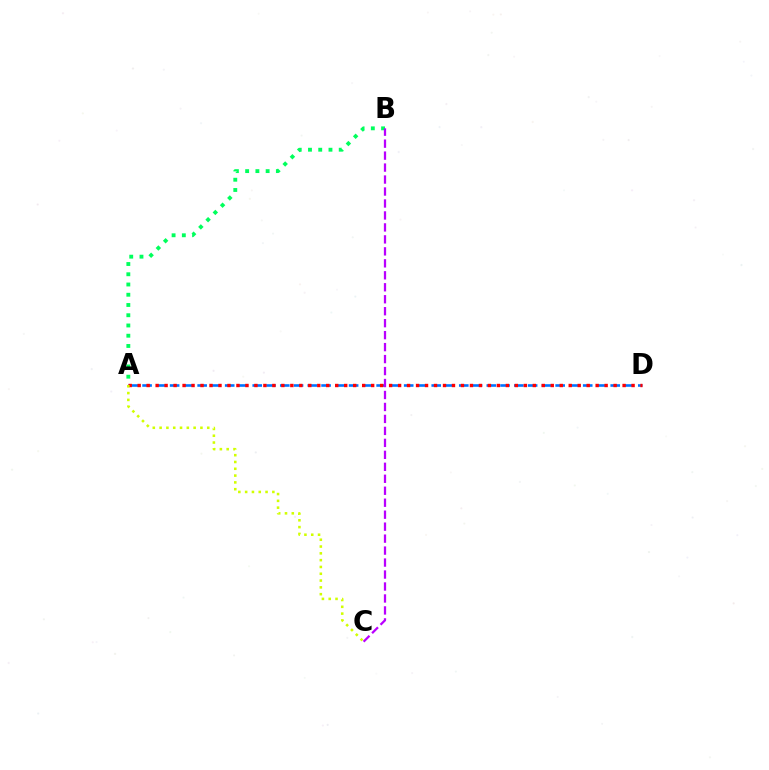{('A', 'B'): [{'color': '#00ff5c', 'line_style': 'dotted', 'thickness': 2.78}], ('A', 'D'): [{'color': '#0074ff', 'line_style': 'dashed', 'thickness': 1.87}, {'color': '#ff0000', 'line_style': 'dotted', 'thickness': 2.44}], ('B', 'C'): [{'color': '#b900ff', 'line_style': 'dashed', 'thickness': 1.63}], ('A', 'C'): [{'color': '#d1ff00', 'line_style': 'dotted', 'thickness': 1.85}]}